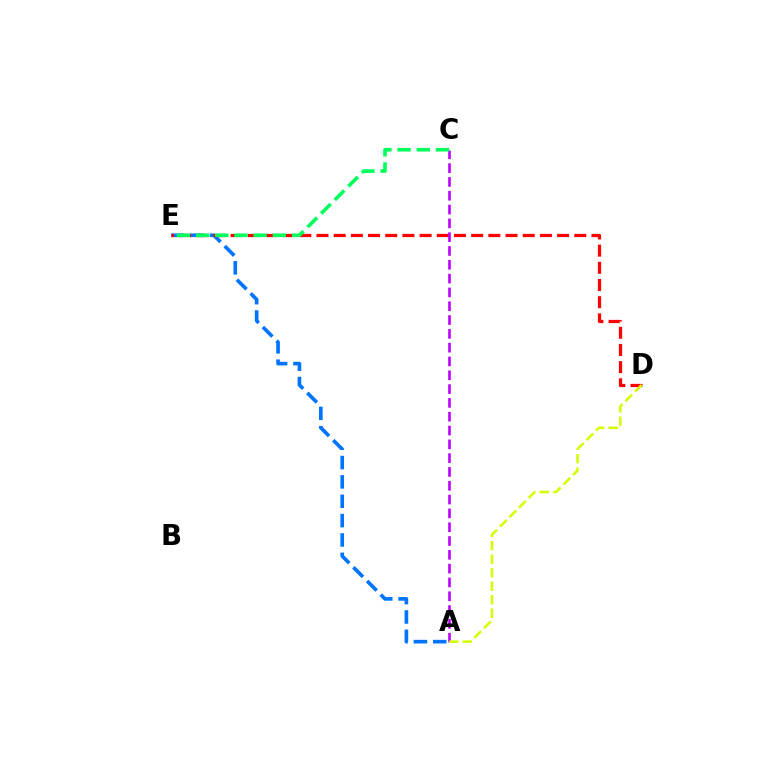{('A', 'E'): [{'color': '#0074ff', 'line_style': 'dashed', 'thickness': 2.63}], ('D', 'E'): [{'color': '#ff0000', 'line_style': 'dashed', 'thickness': 2.33}], ('A', 'C'): [{'color': '#b900ff', 'line_style': 'dashed', 'thickness': 1.88}], ('C', 'E'): [{'color': '#00ff5c', 'line_style': 'dashed', 'thickness': 2.61}], ('A', 'D'): [{'color': '#d1ff00', 'line_style': 'dashed', 'thickness': 1.83}]}